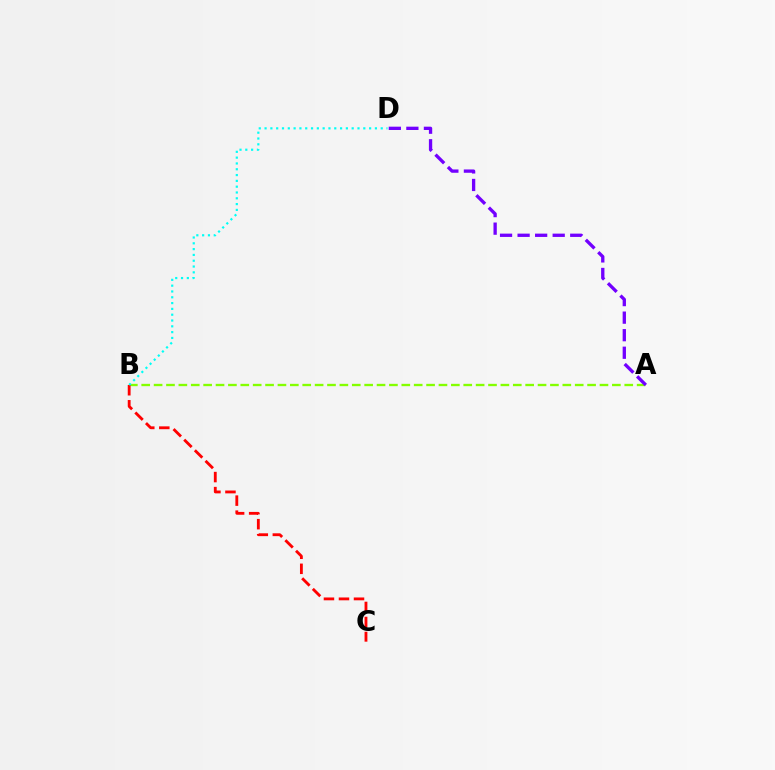{('A', 'B'): [{'color': '#84ff00', 'line_style': 'dashed', 'thickness': 1.68}], ('B', 'C'): [{'color': '#ff0000', 'line_style': 'dashed', 'thickness': 2.04}], ('A', 'D'): [{'color': '#7200ff', 'line_style': 'dashed', 'thickness': 2.38}], ('B', 'D'): [{'color': '#00fff6', 'line_style': 'dotted', 'thickness': 1.58}]}